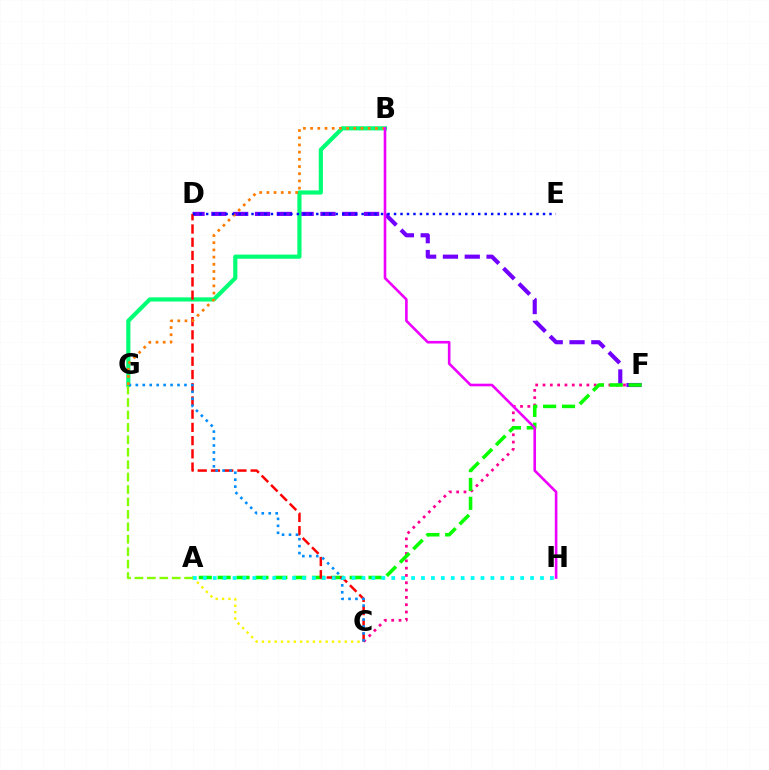{('C', 'F'): [{'color': '#ff0094', 'line_style': 'dotted', 'thickness': 1.99}], ('D', 'F'): [{'color': '#7200ff', 'line_style': 'dashed', 'thickness': 2.96}], ('A', 'C'): [{'color': '#fcf500', 'line_style': 'dotted', 'thickness': 1.73}], ('A', 'F'): [{'color': '#08ff00', 'line_style': 'dashed', 'thickness': 2.56}], ('B', 'G'): [{'color': '#00ff74', 'line_style': 'solid', 'thickness': 2.99}, {'color': '#ff7c00', 'line_style': 'dotted', 'thickness': 1.95}], ('C', 'D'): [{'color': '#ff0000', 'line_style': 'dashed', 'thickness': 1.8}], ('A', 'G'): [{'color': '#84ff00', 'line_style': 'dashed', 'thickness': 1.69}], ('C', 'G'): [{'color': '#008cff', 'line_style': 'dotted', 'thickness': 1.89}], ('A', 'H'): [{'color': '#00fff6', 'line_style': 'dotted', 'thickness': 2.69}], ('D', 'E'): [{'color': '#0010ff', 'line_style': 'dotted', 'thickness': 1.76}], ('B', 'H'): [{'color': '#ee00ff', 'line_style': 'solid', 'thickness': 1.88}]}